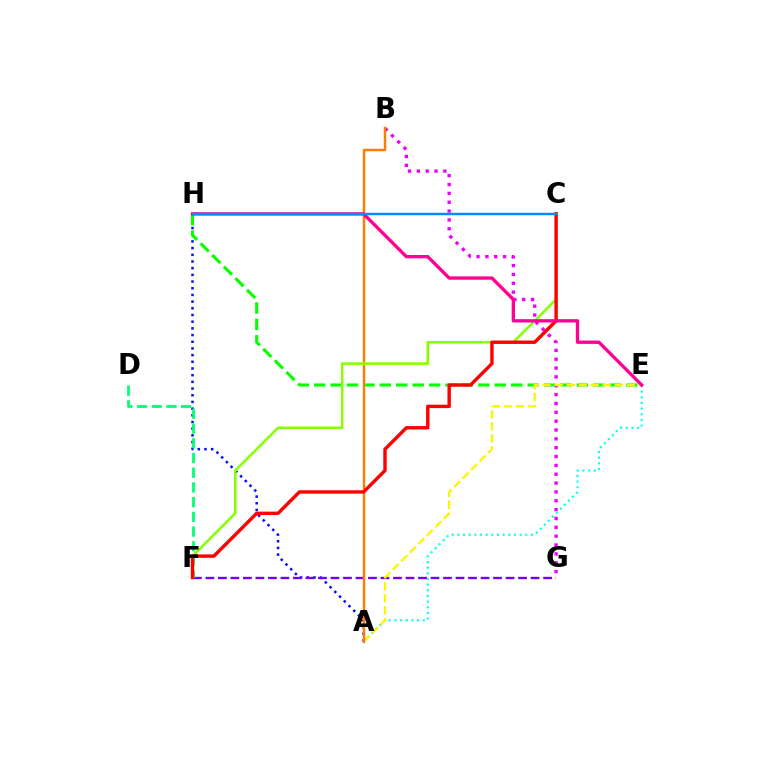{('A', 'H'): [{'color': '#0010ff', 'line_style': 'dotted', 'thickness': 1.82}], ('B', 'G'): [{'color': '#ee00ff', 'line_style': 'dotted', 'thickness': 2.4}], ('A', 'E'): [{'color': '#00fff6', 'line_style': 'dotted', 'thickness': 1.54}, {'color': '#fcf500', 'line_style': 'dashed', 'thickness': 1.63}], ('F', 'G'): [{'color': '#7200ff', 'line_style': 'dashed', 'thickness': 1.7}], ('E', 'H'): [{'color': '#08ff00', 'line_style': 'dashed', 'thickness': 2.23}, {'color': '#ff0094', 'line_style': 'solid', 'thickness': 2.4}], ('D', 'F'): [{'color': '#00ff74', 'line_style': 'dashed', 'thickness': 2.0}], ('A', 'B'): [{'color': '#ff7c00', 'line_style': 'solid', 'thickness': 1.76}], ('C', 'F'): [{'color': '#84ff00', 'line_style': 'solid', 'thickness': 1.82}, {'color': '#ff0000', 'line_style': 'solid', 'thickness': 2.46}], ('C', 'H'): [{'color': '#008cff', 'line_style': 'solid', 'thickness': 1.75}]}